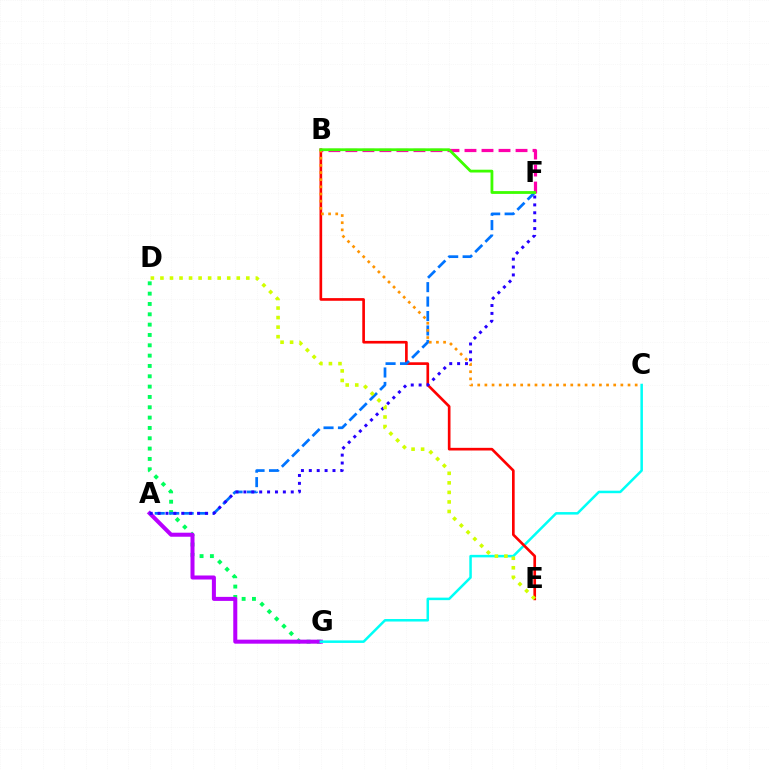{('D', 'G'): [{'color': '#00ff5c', 'line_style': 'dotted', 'thickness': 2.81}], ('A', 'G'): [{'color': '#b900ff', 'line_style': 'solid', 'thickness': 2.9}], ('C', 'G'): [{'color': '#00fff6', 'line_style': 'solid', 'thickness': 1.81}], ('B', 'E'): [{'color': '#ff0000', 'line_style': 'solid', 'thickness': 1.91}], ('A', 'F'): [{'color': '#0074ff', 'line_style': 'dashed', 'thickness': 1.96}, {'color': '#2500ff', 'line_style': 'dotted', 'thickness': 2.14}], ('B', 'F'): [{'color': '#ff00ac', 'line_style': 'dashed', 'thickness': 2.31}, {'color': '#3dff00', 'line_style': 'solid', 'thickness': 2.01}], ('D', 'E'): [{'color': '#d1ff00', 'line_style': 'dotted', 'thickness': 2.59}], ('B', 'C'): [{'color': '#ff9400', 'line_style': 'dotted', 'thickness': 1.94}]}